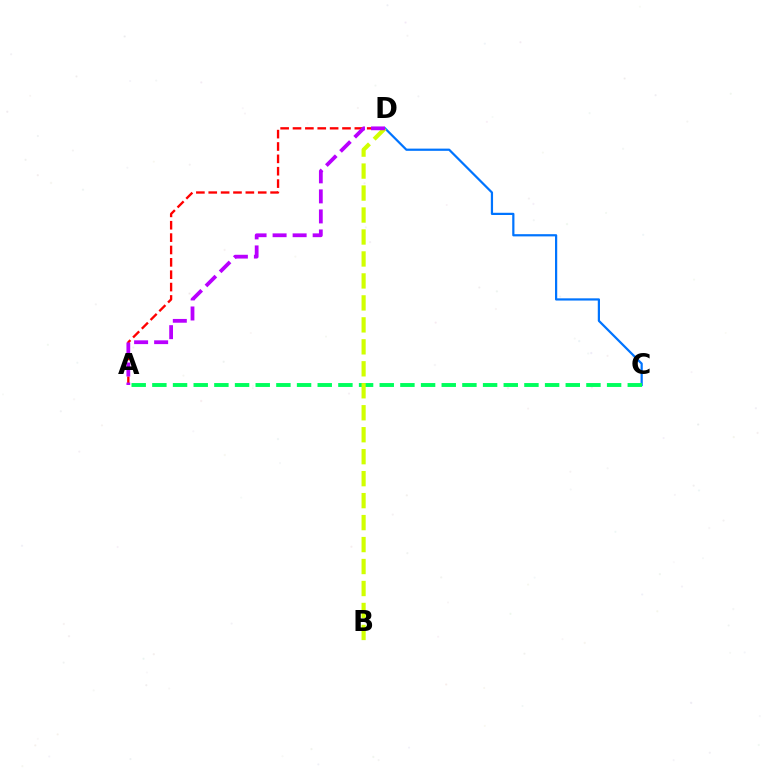{('C', 'D'): [{'color': '#0074ff', 'line_style': 'solid', 'thickness': 1.6}], ('A', 'D'): [{'color': '#ff0000', 'line_style': 'dashed', 'thickness': 1.68}, {'color': '#b900ff', 'line_style': 'dashed', 'thickness': 2.72}], ('A', 'C'): [{'color': '#00ff5c', 'line_style': 'dashed', 'thickness': 2.81}], ('B', 'D'): [{'color': '#d1ff00', 'line_style': 'dashed', 'thickness': 2.98}]}